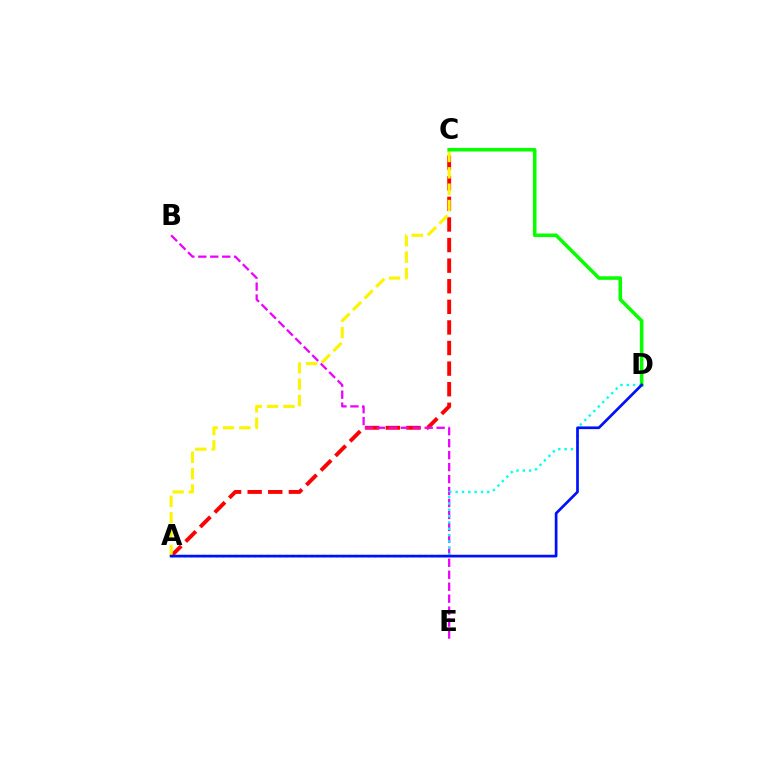{('A', 'C'): [{'color': '#ff0000', 'line_style': 'dashed', 'thickness': 2.8}, {'color': '#fcf500', 'line_style': 'dashed', 'thickness': 2.22}], ('B', 'E'): [{'color': '#ee00ff', 'line_style': 'dashed', 'thickness': 1.62}], ('A', 'D'): [{'color': '#00fff6', 'line_style': 'dotted', 'thickness': 1.72}, {'color': '#0010ff', 'line_style': 'solid', 'thickness': 1.94}], ('C', 'D'): [{'color': '#08ff00', 'line_style': 'solid', 'thickness': 2.56}]}